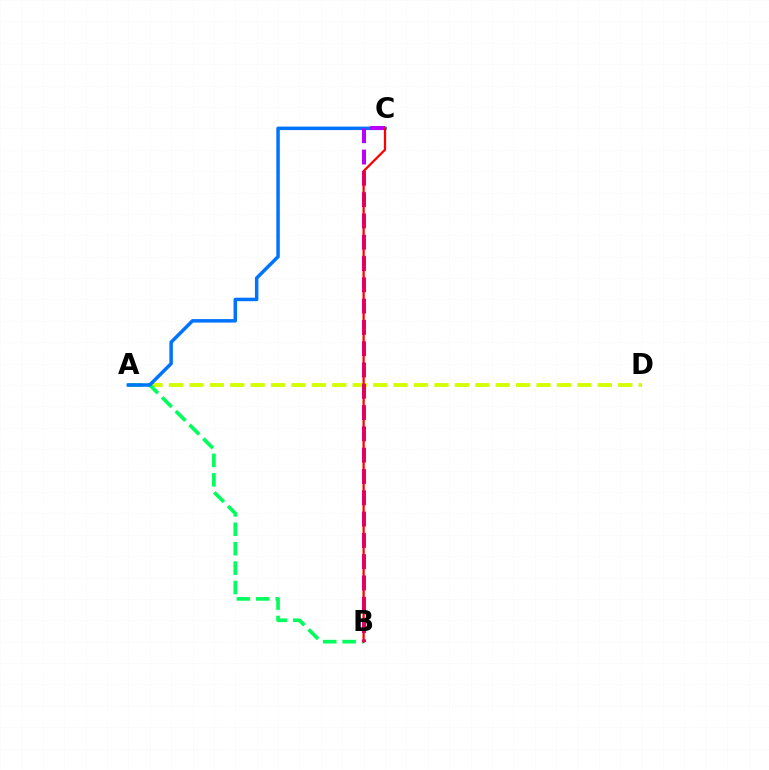{('A', 'D'): [{'color': '#d1ff00', 'line_style': 'dashed', 'thickness': 2.77}], ('A', 'B'): [{'color': '#00ff5c', 'line_style': 'dashed', 'thickness': 2.64}], ('A', 'C'): [{'color': '#0074ff', 'line_style': 'solid', 'thickness': 2.52}], ('B', 'C'): [{'color': '#b900ff', 'line_style': 'dashed', 'thickness': 2.89}, {'color': '#ff0000', 'line_style': 'solid', 'thickness': 1.62}]}